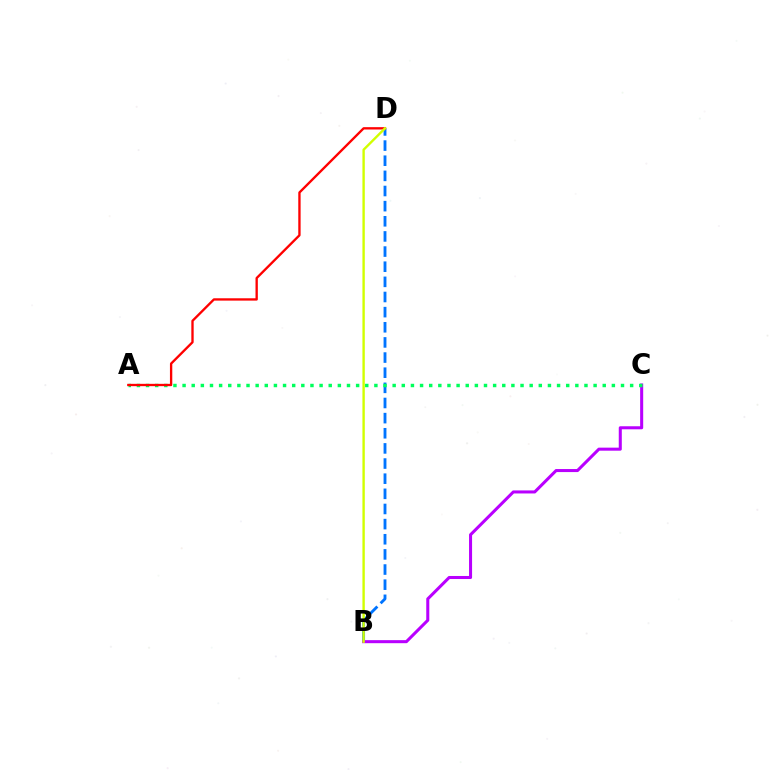{('B', 'D'): [{'color': '#0074ff', 'line_style': 'dashed', 'thickness': 2.06}, {'color': '#d1ff00', 'line_style': 'solid', 'thickness': 1.72}], ('B', 'C'): [{'color': '#b900ff', 'line_style': 'solid', 'thickness': 2.19}], ('A', 'C'): [{'color': '#00ff5c', 'line_style': 'dotted', 'thickness': 2.48}], ('A', 'D'): [{'color': '#ff0000', 'line_style': 'solid', 'thickness': 1.68}]}